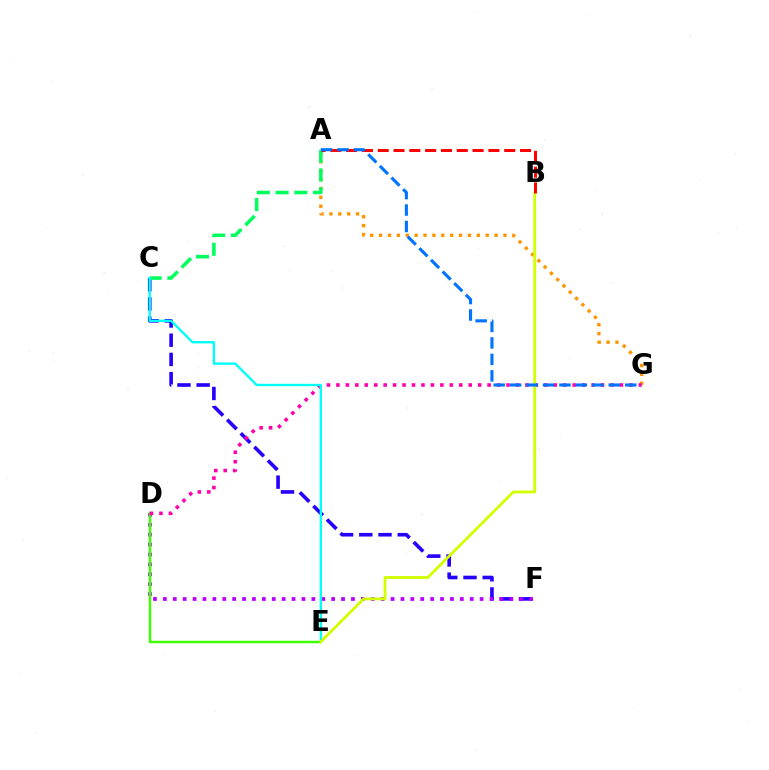{('C', 'F'): [{'color': '#2500ff', 'line_style': 'dashed', 'thickness': 2.61}], ('D', 'F'): [{'color': '#b900ff', 'line_style': 'dotted', 'thickness': 2.69}], ('D', 'E'): [{'color': '#3dff00', 'line_style': 'solid', 'thickness': 1.76}], ('A', 'G'): [{'color': '#ff9400', 'line_style': 'dotted', 'thickness': 2.41}, {'color': '#0074ff', 'line_style': 'dashed', 'thickness': 2.23}], ('A', 'C'): [{'color': '#00ff5c', 'line_style': 'dashed', 'thickness': 2.55}], ('D', 'G'): [{'color': '#ff00ac', 'line_style': 'dotted', 'thickness': 2.57}], ('C', 'E'): [{'color': '#00fff6', 'line_style': 'solid', 'thickness': 1.7}], ('B', 'E'): [{'color': '#d1ff00', 'line_style': 'solid', 'thickness': 2.04}], ('A', 'B'): [{'color': '#ff0000', 'line_style': 'dashed', 'thickness': 2.15}]}